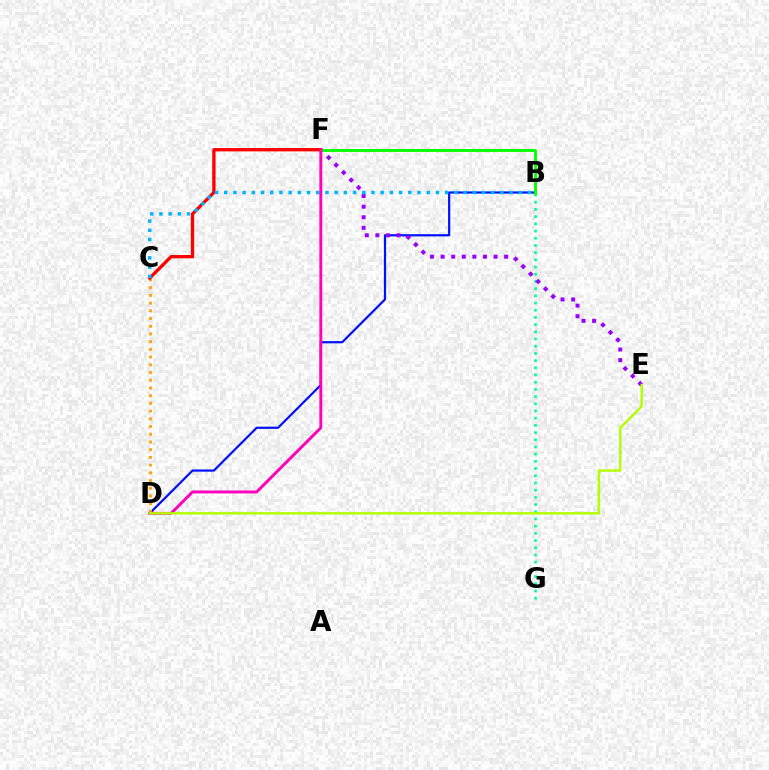{('B', 'G'): [{'color': '#00ff9d', 'line_style': 'dotted', 'thickness': 1.96}], ('B', 'D'): [{'color': '#0010ff', 'line_style': 'solid', 'thickness': 1.58}], ('E', 'F'): [{'color': '#9b00ff', 'line_style': 'dotted', 'thickness': 2.88}], ('C', 'D'): [{'color': '#ffa500', 'line_style': 'dotted', 'thickness': 2.1}], ('C', 'F'): [{'color': '#ff0000', 'line_style': 'solid', 'thickness': 2.39}], ('B', 'C'): [{'color': '#00b5ff', 'line_style': 'dotted', 'thickness': 2.5}], ('B', 'F'): [{'color': '#08ff00', 'line_style': 'solid', 'thickness': 2.1}], ('D', 'F'): [{'color': '#ff00bd', 'line_style': 'solid', 'thickness': 2.11}], ('D', 'E'): [{'color': '#b3ff00', 'line_style': 'solid', 'thickness': 1.73}]}